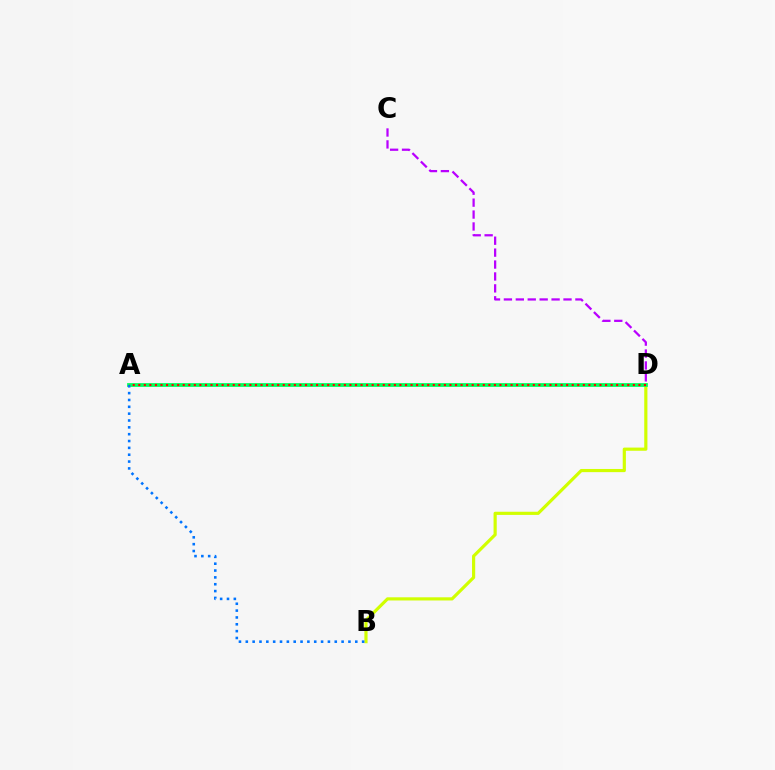{('B', 'D'): [{'color': '#d1ff00', 'line_style': 'solid', 'thickness': 2.28}], ('C', 'D'): [{'color': '#b900ff', 'line_style': 'dashed', 'thickness': 1.62}], ('A', 'D'): [{'color': '#00ff5c', 'line_style': 'solid', 'thickness': 2.71}, {'color': '#ff0000', 'line_style': 'dotted', 'thickness': 1.51}], ('A', 'B'): [{'color': '#0074ff', 'line_style': 'dotted', 'thickness': 1.86}]}